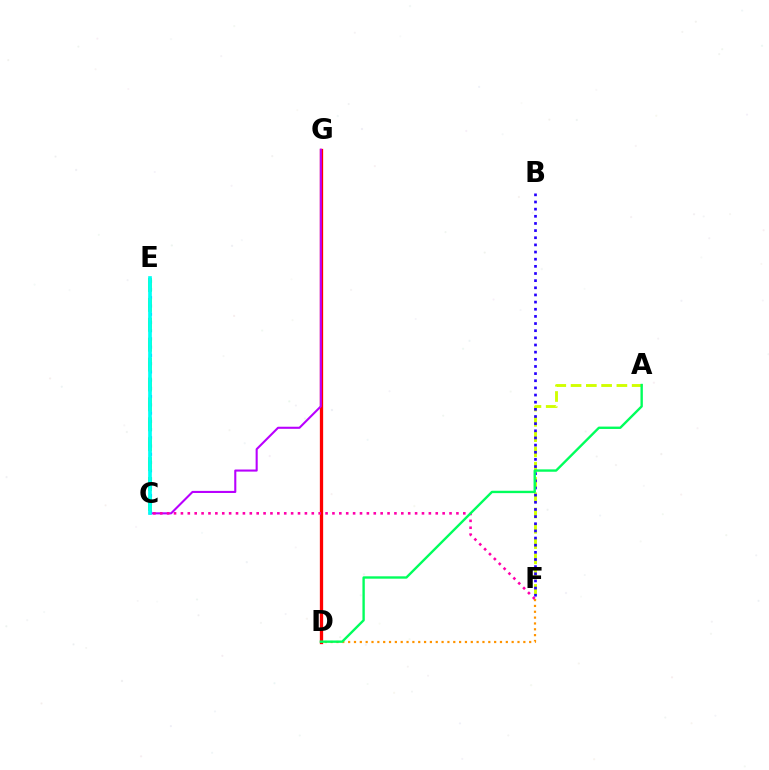{('A', 'F'): [{'color': '#d1ff00', 'line_style': 'dashed', 'thickness': 2.08}], ('C', 'E'): [{'color': '#0074ff', 'line_style': 'dotted', 'thickness': 2.24}, {'color': '#3dff00', 'line_style': 'dashed', 'thickness': 2.7}, {'color': '#00fff6', 'line_style': 'solid', 'thickness': 2.65}], ('D', 'G'): [{'color': '#ff0000', 'line_style': 'solid', 'thickness': 2.37}], ('D', 'F'): [{'color': '#ff9400', 'line_style': 'dotted', 'thickness': 1.59}], ('C', 'G'): [{'color': '#b900ff', 'line_style': 'solid', 'thickness': 1.51}], ('C', 'F'): [{'color': '#ff00ac', 'line_style': 'dotted', 'thickness': 1.87}], ('B', 'F'): [{'color': '#2500ff', 'line_style': 'dotted', 'thickness': 1.94}], ('A', 'D'): [{'color': '#00ff5c', 'line_style': 'solid', 'thickness': 1.71}]}